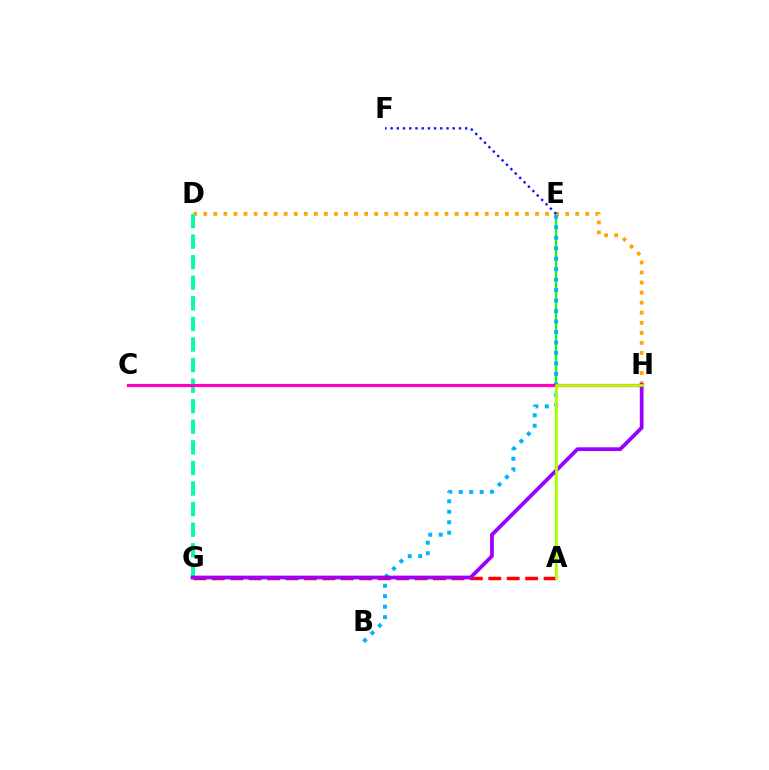{('A', 'E'): [{'color': '#08ff00', 'line_style': 'solid', 'thickness': 1.58}], ('D', 'H'): [{'color': '#ffa500', 'line_style': 'dotted', 'thickness': 2.73}], ('D', 'G'): [{'color': '#00ff9d', 'line_style': 'dashed', 'thickness': 2.8}], ('B', 'E'): [{'color': '#00b5ff', 'line_style': 'dotted', 'thickness': 2.84}], ('C', 'H'): [{'color': '#ff00bd', 'line_style': 'solid', 'thickness': 2.3}], ('E', 'F'): [{'color': '#0010ff', 'line_style': 'dotted', 'thickness': 1.69}], ('A', 'G'): [{'color': '#ff0000', 'line_style': 'dashed', 'thickness': 2.5}], ('G', 'H'): [{'color': '#9b00ff', 'line_style': 'solid', 'thickness': 2.7}], ('A', 'H'): [{'color': '#b3ff00', 'line_style': 'solid', 'thickness': 1.98}]}